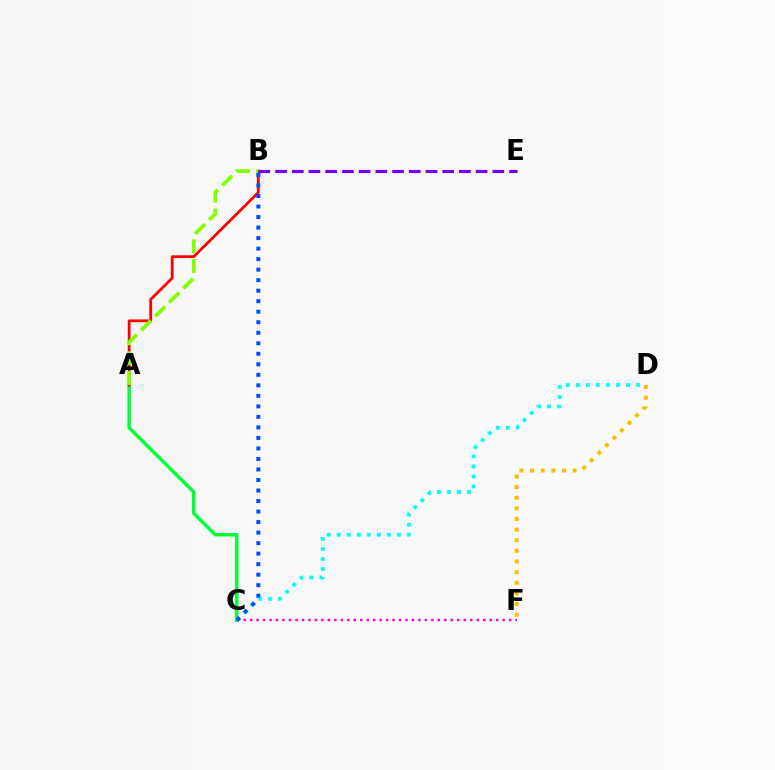{('C', 'D'): [{'color': '#00fff6', 'line_style': 'dotted', 'thickness': 2.73}], ('C', 'F'): [{'color': '#ff00cf', 'line_style': 'dotted', 'thickness': 1.76}], ('A', 'C'): [{'color': '#00ff39', 'line_style': 'solid', 'thickness': 2.5}], ('A', 'B'): [{'color': '#ff0000', 'line_style': 'solid', 'thickness': 2.0}, {'color': '#84ff00', 'line_style': 'dashed', 'thickness': 2.7}], ('B', 'C'): [{'color': '#004bff', 'line_style': 'dotted', 'thickness': 2.86}], ('D', 'F'): [{'color': '#ffbd00', 'line_style': 'dotted', 'thickness': 2.89}], ('B', 'E'): [{'color': '#7200ff', 'line_style': 'dashed', 'thickness': 2.27}]}